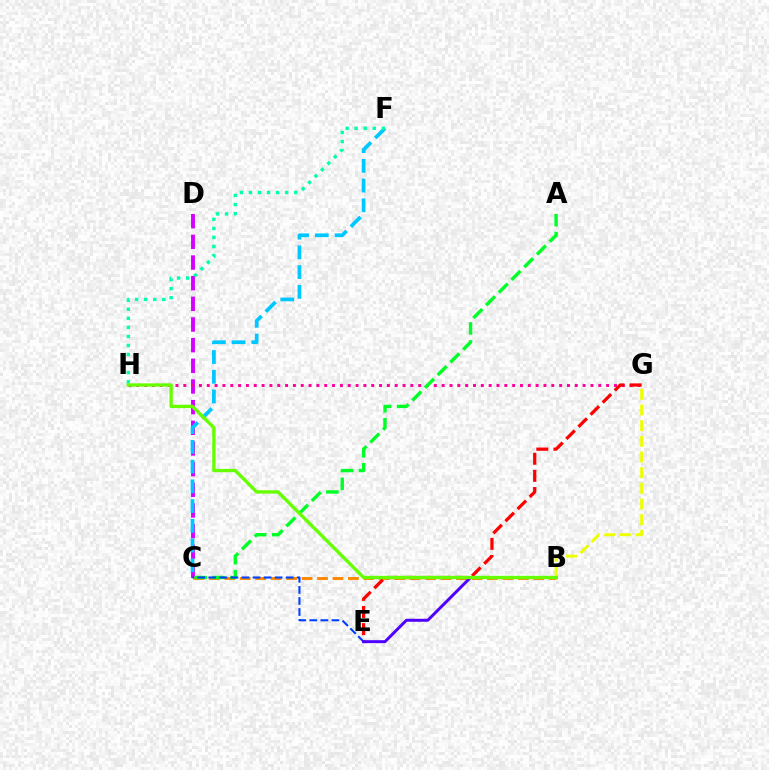{('C', 'D'): [{'color': '#d600ff', 'line_style': 'dashed', 'thickness': 2.81}], ('B', 'C'): [{'color': '#ff8800', 'line_style': 'dashed', 'thickness': 2.1}], ('G', 'H'): [{'color': '#ff00a0', 'line_style': 'dotted', 'thickness': 2.13}], ('E', 'G'): [{'color': '#ff0000', 'line_style': 'dashed', 'thickness': 2.33}], ('A', 'C'): [{'color': '#00ff27', 'line_style': 'dashed', 'thickness': 2.44}], ('C', 'F'): [{'color': '#00c7ff', 'line_style': 'dashed', 'thickness': 2.68}], ('C', 'E'): [{'color': '#003fff', 'line_style': 'dashed', 'thickness': 1.5}], ('F', 'H'): [{'color': '#00ffaf', 'line_style': 'dotted', 'thickness': 2.46}], ('B', 'E'): [{'color': '#4f00ff', 'line_style': 'solid', 'thickness': 2.14}], ('B', 'G'): [{'color': '#eeff00', 'line_style': 'dashed', 'thickness': 2.13}], ('B', 'H'): [{'color': '#66ff00', 'line_style': 'solid', 'thickness': 2.39}]}